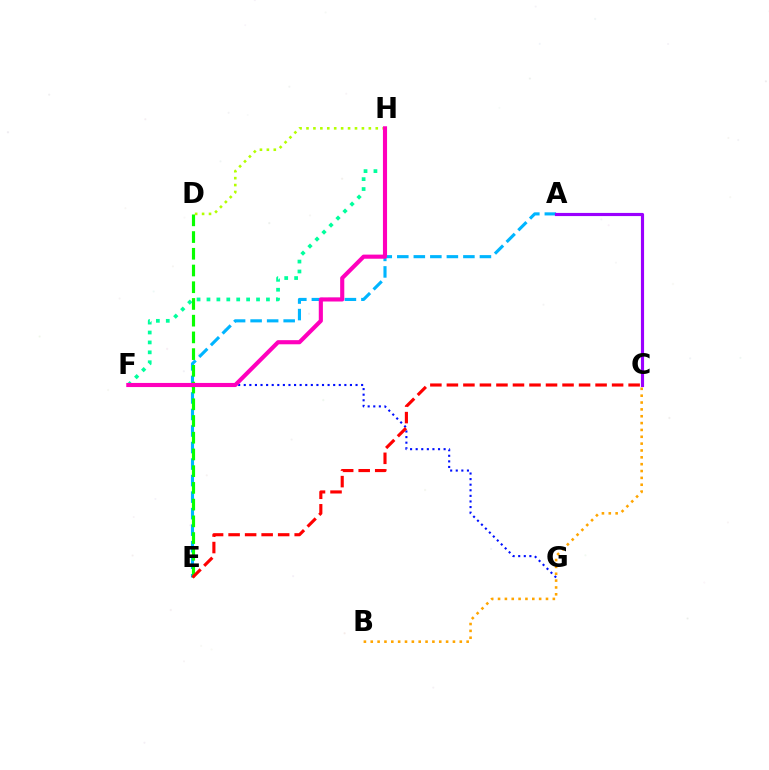{('A', 'E'): [{'color': '#00b5ff', 'line_style': 'dashed', 'thickness': 2.25}], ('D', 'E'): [{'color': '#08ff00', 'line_style': 'dashed', 'thickness': 2.27}], ('F', 'G'): [{'color': '#0010ff', 'line_style': 'dotted', 'thickness': 1.52}], ('A', 'C'): [{'color': '#9b00ff', 'line_style': 'solid', 'thickness': 2.27}], ('F', 'H'): [{'color': '#00ff9d', 'line_style': 'dotted', 'thickness': 2.69}, {'color': '#ff00bd', 'line_style': 'solid', 'thickness': 2.97}], ('D', 'H'): [{'color': '#b3ff00', 'line_style': 'dotted', 'thickness': 1.88}], ('C', 'E'): [{'color': '#ff0000', 'line_style': 'dashed', 'thickness': 2.24}], ('B', 'C'): [{'color': '#ffa500', 'line_style': 'dotted', 'thickness': 1.86}]}